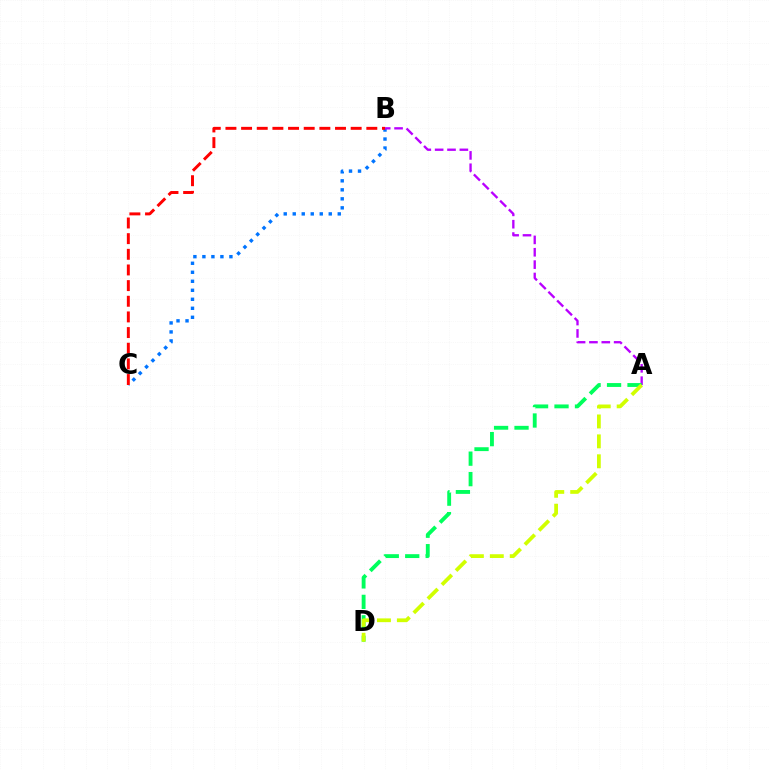{('B', 'C'): [{'color': '#0074ff', 'line_style': 'dotted', 'thickness': 2.45}, {'color': '#ff0000', 'line_style': 'dashed', 'thickness': 2.13}], ('A', 'B'): [{'color': '#b900ff', 'line_style': 'dashed', 'thickness': 1.68}], ('A', 'D'): [{'color': '#00ff5c', 'line_style': 'dashed', 'thickness': 2.78}, {'color': '#d1ff00', 'line_style': 'dashed', 'thickness': 2.71}]}